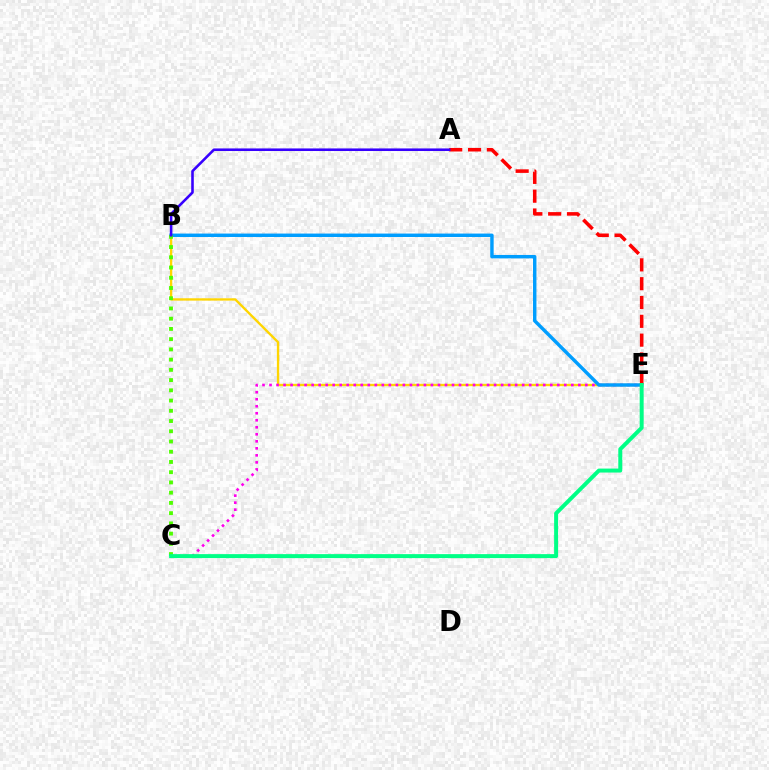{('B', 'E'): [{'color': '#ffd500', 'line_style': 'solid', 'thickness': 1.69}, {'color': '#009eff', 'line_style': 'solid', 'thickness': 2.47}], ('C', 'E'): [{'color': '#ff00ed', 'line_style': 'dotted', 'thickness': 1.91}, {'color': '#00ff86', 'line_style': 'solid', 'thickness': 2.86}], ('B', 'C'): [{'color': '#4fff00', 'line_style': 'dotted', 'thickness': 2.78}], ('A', 'E'): [{'color': '#ff0000', 'line_style': 'dashed', 'thickness': 2.56}], ('A', 'B'): [{'color': '#3700ff', 'line_style': 'solid', 'thickness': 1.86}]}